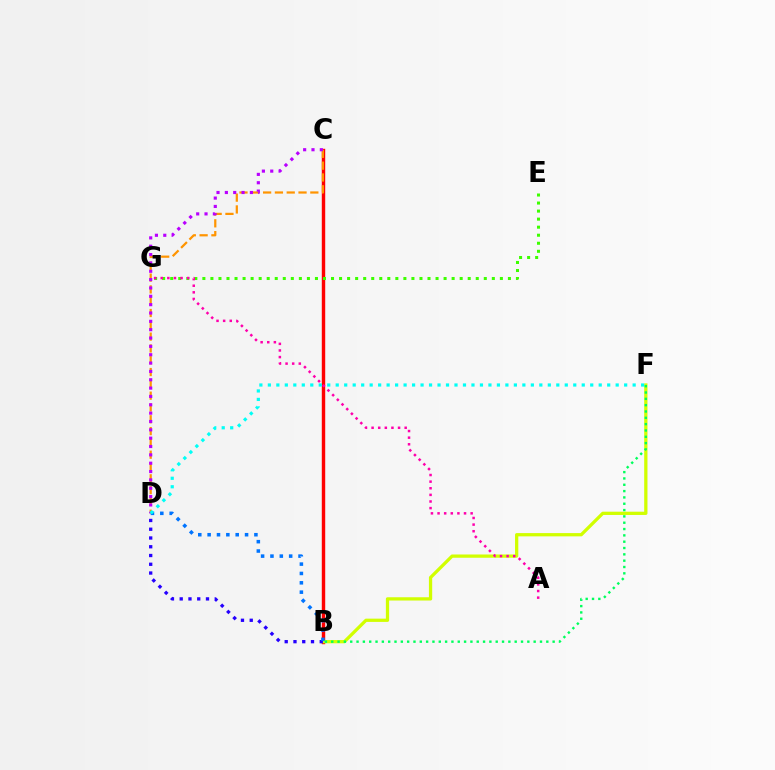{('B', 'C'): [{'color': '#ff0000', 'line_style': 'solid', 'thickness': 2.46}], ('E', 'G'): [{'color': '#3dff00', 'line_style': 'dotted', 'thickness': 2.18}], ('B', 'F'): [{'color': '#d1ff00', 'line_style': 'solid', 'thickness': 2.35}, {'color': '#00ff5c', 'line_style': 'dotted', 'thickness': 1.72}], ('C', 'D'): [{'color': '#ff9400', 'line_style': 'dashed', 'thickness': 1.6}, {'color': '#b900ff', 'line_style': 'dotted', 'thickness': 2.27}], ('B', 'D'): [{'color': '#2500ff', 'line_style': 'dotted', 'thickness': 2.38}, {'color': '#0074ff', 'line_style': 'dotted', 'thickness': 2.54}], ('A', 'G'): [{'color': '#ff00ac', 'line_style': 'dotted', 'thickness': 1.8}], ('D', 'F'): [{'color': '#00fff6', 'line_style': 'dotted', 'thickness': 2.3}]}